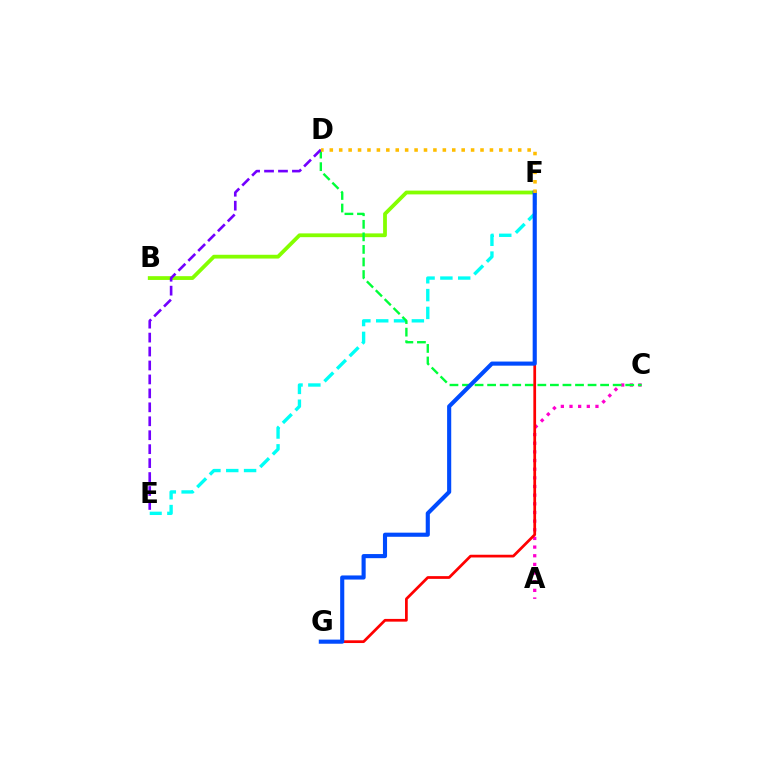{('B', 'F'): [{'color': '#84ff00', 'line_style': 'solid', 'thickness': 2.72}], ('E', 'F'): [{'color': '#00fff6', 'line_style': 'dashed', 'thickness': 2.42}], ('A', 'C'): [{'color': '#ff00cf', 'line_style': 'dotted', 'thickness': 2.35}], ('C', 'D'): [{'color': '#00ff39', 'line_style': 'dashed', 'thickness': 1.71}], ('D', 'E'): [{'color': '#7200ff', 'line_style': 'dashed', 'thickness': 1.89}], ('F', 'G'): [{'color': '#ff0000', 'line_style': 'solid', 'thickness': 1.97}, {'color': '#004bff', 'line_style': 'solid', 'thickness': 2.96}], ('D', 'F'): [{'color': '#ffbd00', 'line_style': 'dotted', 'thickness': 2.56}]}